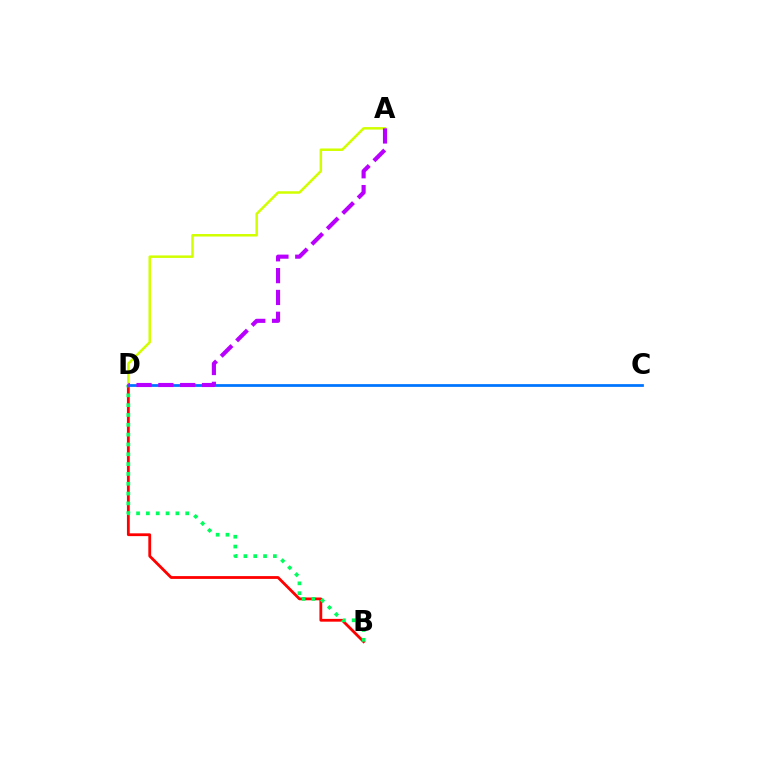{('B', 'D'): [{'color': '#ff0000', 'line_style': 'solid', 'thickness': 2.02}, {'color': '#00ff5c', 'line_style': 'dotted', 'thickness': 2.67}], ('A', 'D'): [{'color': '#d1ff00', 'line_style': 'solid', 'thickness': 1.8}, {'color': '#b900ff', 'line_style': 'dashed', 'thickness': 2.97}], ('C', 'D'): [{'color': '#0074ff', 'line_style': 'solid', 'thickness': 1.98}]}